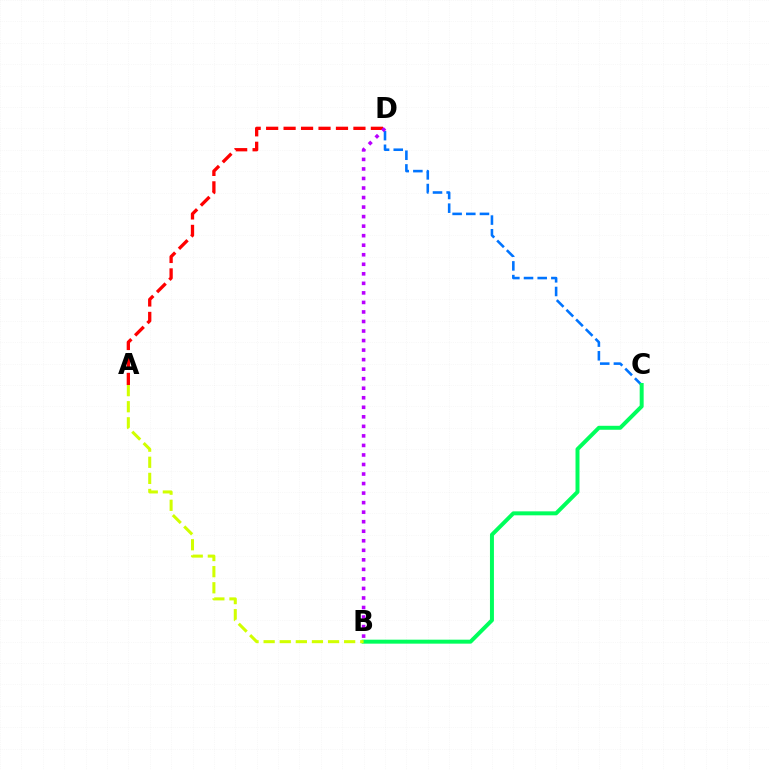{('C', 'D'): [{'color': '#0074ff', 'line_style': 'dashed', 'thickness': 1.86}], ('A', 'D'): [{'color': '#ff0000', 'line_style': 'dashed', 'thickness': 2.37}], ('B', 'C'): [{'color': '#00ff5c', 'line_style': 'solid', 'thickness': 2.86}], ('A', 'B'): [{'color': '#d1ff00', 'line_style': 'dashed', 'thickness': 2.19}], ('B', 'D'): [{'color': '#b900ff', 'line_style': 'dotted', 'thickness': 2.59}]}